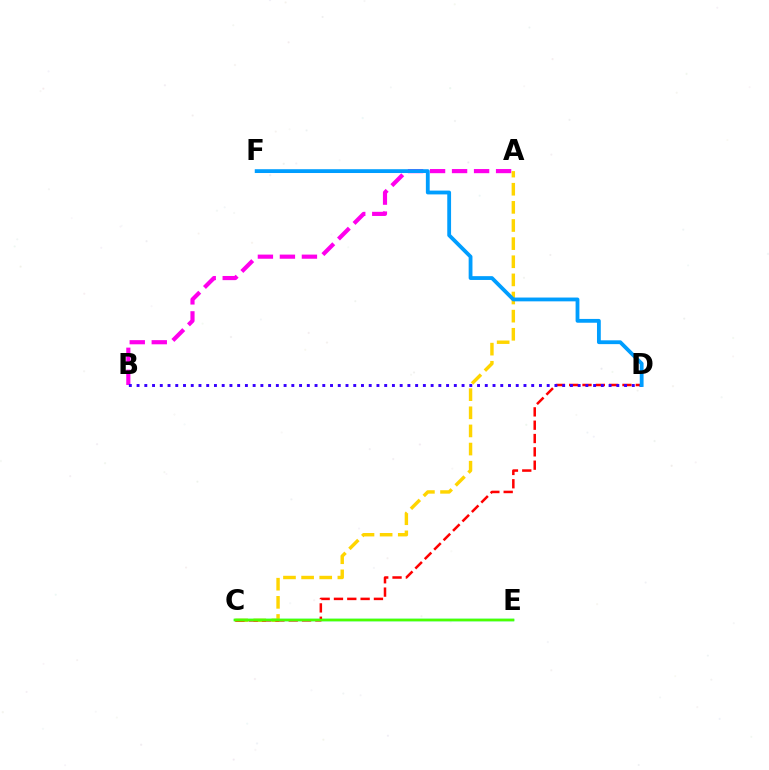{('A', 'B'): [{'color': '#ff00ed', 'line_style': 'dashed', 'thickness': 2.99}], ('A', 'C'): [{'color': '#ffd500', 'line_style': 'dashed', 'thickness': 2.46}], ('C', 'E'): [{'color': '#00ff86', 'line_style': 'solid', 'thickness': 1.79}, {'color': '#4fff00', 'line_style': 'solid', 'thickness': 1.79}], ('C', 'D'): [{'color': '#ff0000', 'line_style': 'dashed', 'thickness': 1.81}], ('B', 'D'): [{'color': '#3700ff', 'line_style': 'dotted', 'thickness': 2.1}], ('D', 'F'): [{'color': '#009eff', 'line_style': 'solid', 'thickness': 2.74}]}